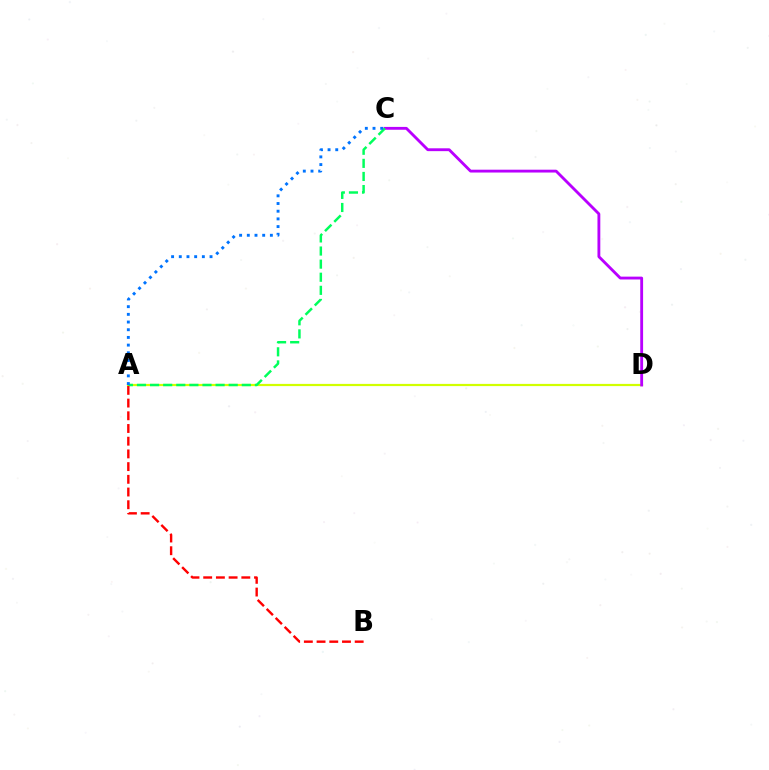{('A', 'D'): [{'color': '#d1ff00', 'line_style': 'solid', 'thickness': 1.59}], ('C', 'D'): [{'color': '#b900ff', 'line_style': 'solid', 'thickness': 2.05}], ('A', 'C'): [{'color': '#00ff5c', 'line_style': 'dashed', 'thickness': 1.78}, {'color': '#0074ff', 'line_style': 'dotted', 'thickness': 2.09}], ('A', 'B'): [{'color': '#ff0000', 'line_style': 'dashed', 'thickness': 1.73}]}